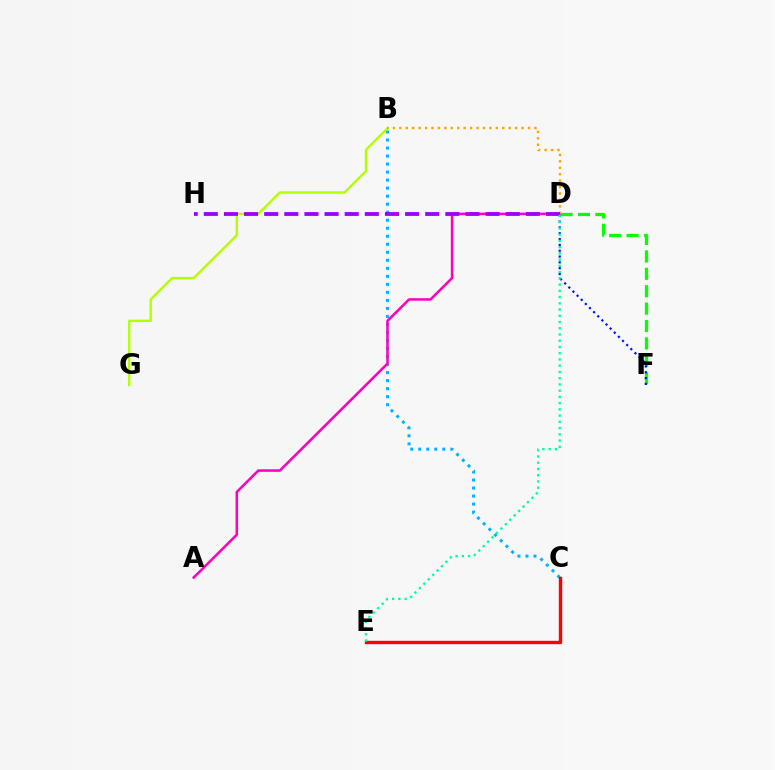{('B', 'C'): [{'color': '#00b5ff', 'line_style': 'dotted', 'thickness': 2.18}], ('C', 'E'): [{'color': '#ff0000', 'line_style': 'solid', 'thickness': 2.43}], ('A', 'D'): [{'color': '#ff00bd', 'line_style': 'solid', 'thickness': 1.83}], ('D', 'F'): [{'color': '#08ff00', 'line_style': 'dashed', 'thickness': 2.36}, {'color': '#0010ff', 'line_style': 'dotted', 'thickness': 1.58}], ('B', 'G'): [{'color': '#b3ff00', 'line_style': 'solid', 'thickness': 1.73}], ('B', 'D'): [{'color': '#ffa500', 'line_style': 'dotted', 'thickness': 1.75}], ('D', 'H'): [{'color': '#9b00ff', 'line_style': 'dashed', 'thickness': 2.73}], ('D', 'E'): [{'color': '#00ff9d', 'line_style': 'dotted', 'thickness': 1.7}]}